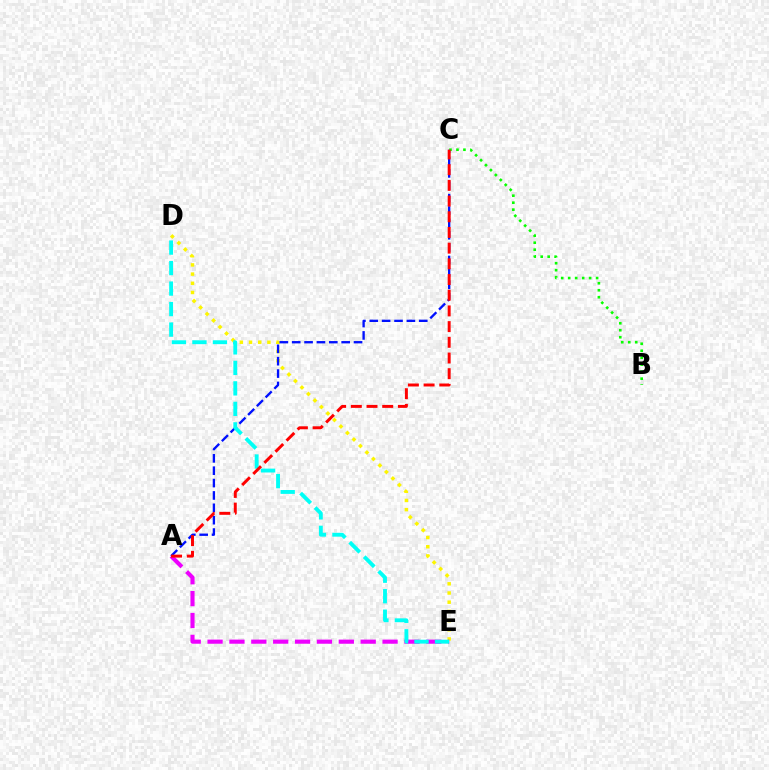{('D', 'E'): [{'color': '#fcf500', 'line_style': 'dotted', 'thickness': 2.5}, {'color': '#00fff6', 'line_style': 'dashed', 'thickness': 2.78}], ('A', 'E'): [{'color': '#ee00ff', 'line_style': 'dashed', 'thickness': 2.97}], ('A', 'C'): [{'color': '#0010ff', 'line_style': 'dashed', 'thickness': 1.68}, {'color': '#ff0000', 'line_style': 'dashed', 'thickness': 2.13}], ('B', 'C'): [{'color': '#08ff00', 'line_style': 'dotted', 'thickness': 1.9}]}